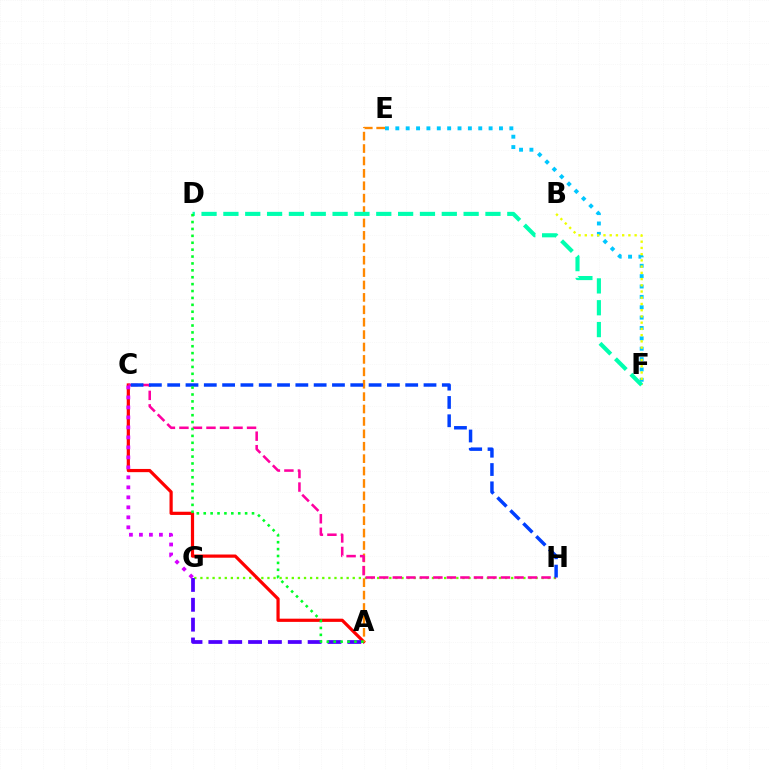{('G', 'H'): [{'color': '#66ff00', 'line_style': 'dotted', 'thickness': 1.66}], ('E', 'F'): [{'color': '#00c7ff', 'line_style': 'dotted', 'thickness': 2.82}], ('A', 'C'): [{'color': '#ff0000', 'line_style': 'solid', 'thickness': 2.31}], ('A', 'G'): [{'color': '#4f00ff', 'line_style': 'dashed', 'thickness': 2.7}], ('A', 'E'): [{'color': '#ff8800', 'line_style': 'dashed', 'thickness': 1.69}], ('C', 'H'): [{'color': '#ff00a0', 'line_style': 'dashed', 'thickness': 1.84}, {'color': '#003fff', 'line_style': 'dashed', 'thickness': 2.49}], ('B', 'F'): [{'color': '#eeff00', 'line_style': 'dotted', 'thickness': 1.69}], ('C', 'G'): [{'color': '#d600ff', 'line_style': 'dotted', 'thickness': 2.72}], ('D', 'F'): [{'color': '#00ffaf', 'line_style': 'dashed', 'thickness': 2.97}], ('A', 'D'): [{'color': '#00ff27', 'line_style': 'dotted', 'thickness': 1.87}]}